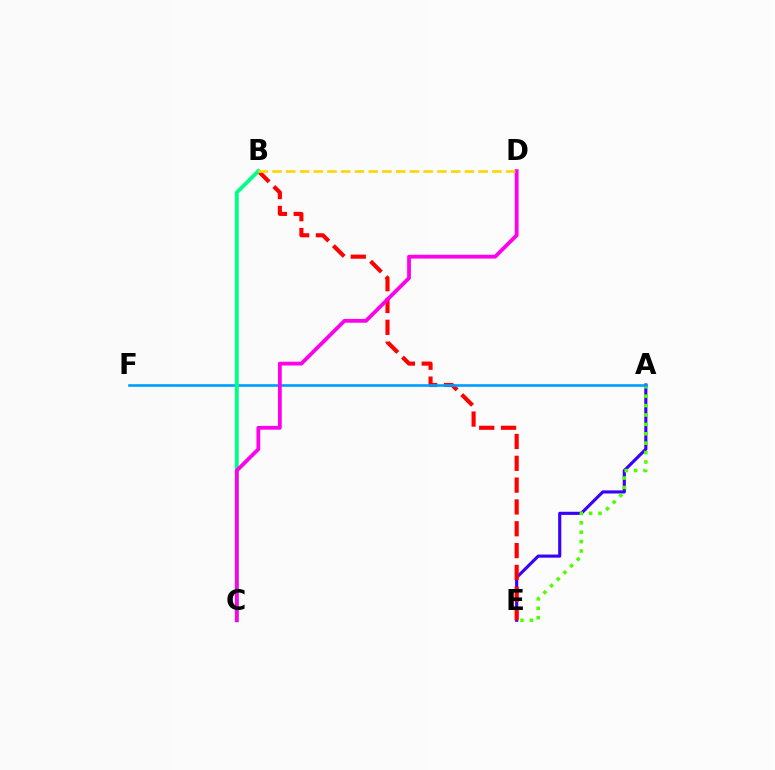{('A', 'E'): [{'color': '#3700ff', 'line_style': 'solid', 'thickness': 2.25}, {'color': '#4fff00', 'line_style': 'dotted', 'thickness': 2.55}], ('B', 'E'): [{'color': '#ff0000', 'line_style': 'dashed', 'thickness': 2.96}], ('A', 'F'): [{'color': '#009eff', 'line_style': 'solid', 'thickness': 1.9}], ('B', 'C'): [{'color': '#00ff86', 'line_style': 'solid', 'thickness': 2.79}], ('C', 'D'): [{'color': '#ff00ed', 'line_style': 'solid', 'thickness': 2.73}], ('B', 'D'): [{'color': '#ffd500', 'line_style': 'dashed', 'thickness': 1.87}]}